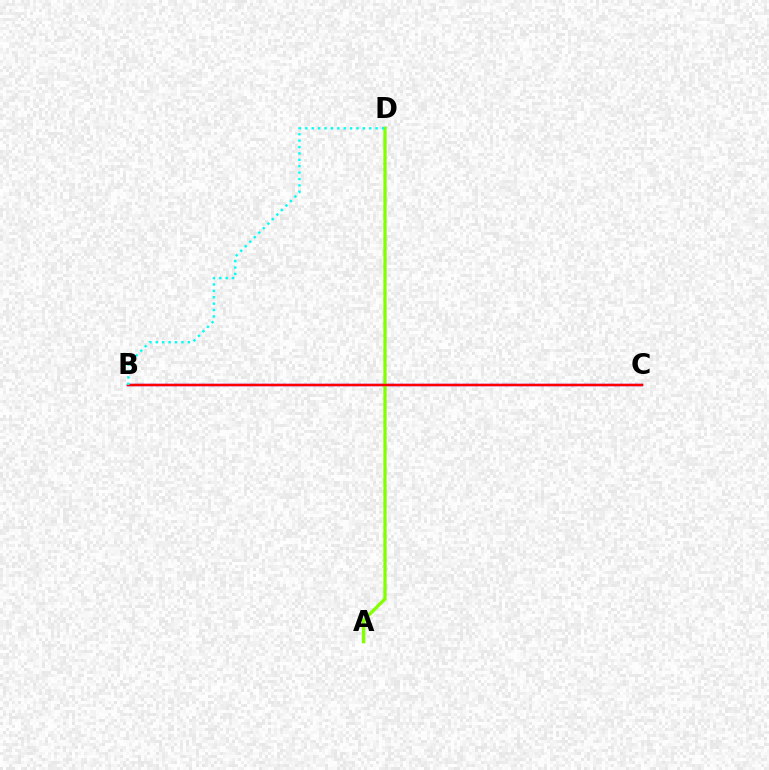{('B', 'C'): [{'color': '#7200ff', 'line_style': 'solid', 'thickness': 1.68}, {'color': '#ff0000', 'line_style': 'solid', 'thickness': 1.73}], ('A', 'D'): [{'color': '#84ff00', 'line_style': 'solid', 'thickness': 2.36}], ('B', 'D'): [{'color': '#00fff6', 'line_style': 'dotted', 'thickness': 1.74}]}